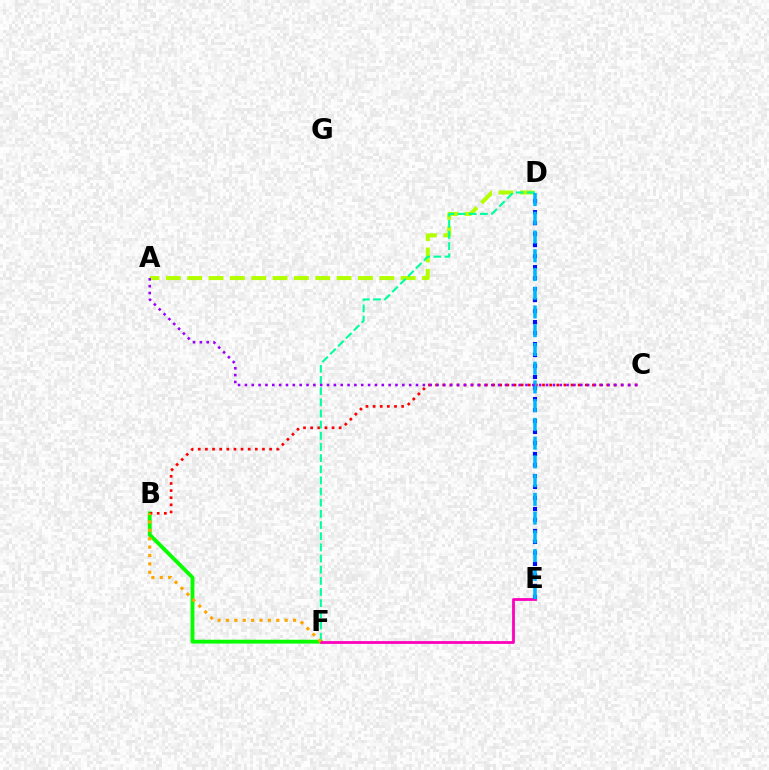{('B', 'F'): [{'color': '#08ff00', 'line_style': 'solid', 'thickness': 2.77}, {'color': '#ffa500', 'line_style': 'dotted', 'thickness': 2.28}], ('B', 'C'): [{'color': '#ff0000', 'line_style': 'dotted', 'thickness': 1.94}], ('E', 'F'): [{'color': '#ff00bd', 'line_style': 'solid', 'thickness': 2.01}], ('A', 'D'): [{'color': '#b3ff00', 'line_style': 'dashed', 'thickness': 2.9}], ('D', 'F'): [{'color': '#00ff9d', 'line_style': 'dashed', 'thickness': 1.52}], ('D', 'E'): [{'color': '#0010ff', 'line_style': 'dotted', 'thickness': 2.99}, {'color': '#00b5ff', 'line_style': 'dashed', 'thickness': 2.55}], ('A', 'C'): [{'color': '#9b00ff', 'line_style': 'dotted', 'thickness': 1.86}]}